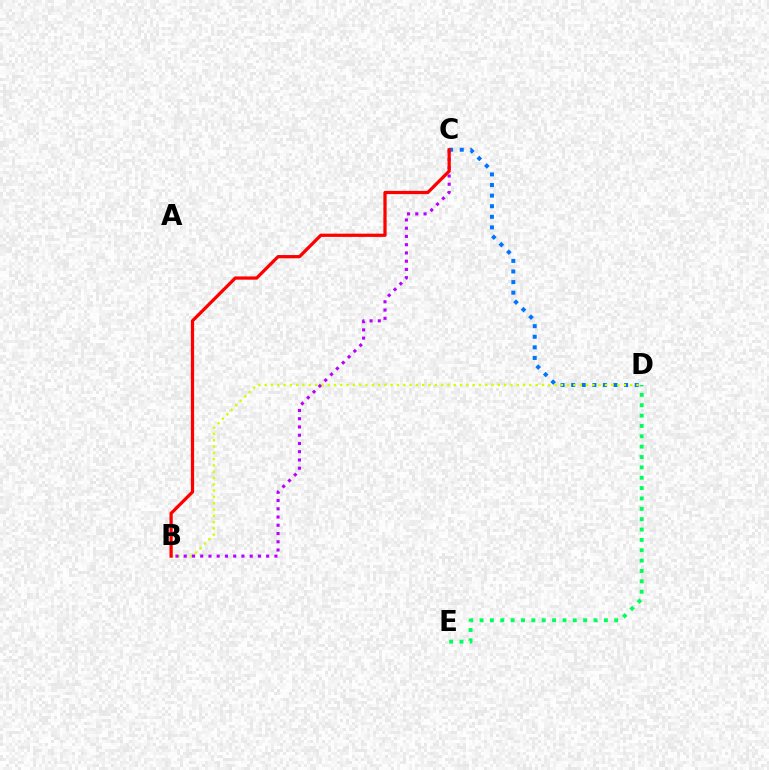{('C', 'D'): [{'color': '#0074ff', 'line_style': 'dotted', 'thickness': 2.88}], ('B', 'D'): [{'color': '#d1ff00', 'line_style': 'dotted', 'thickness': 1.71}], ('B', 'C'): [{'color': '#b900ff', 'line_style': 'dotted', 'thickness': 2.24}, {'color': '#ff0000', 'line_style': 'solid', 'thickness': 2.34}], ('D', 'E'): [{'color': '#00ff5c', 'line_style': 'dotted', 'thickness': 2.82}]}